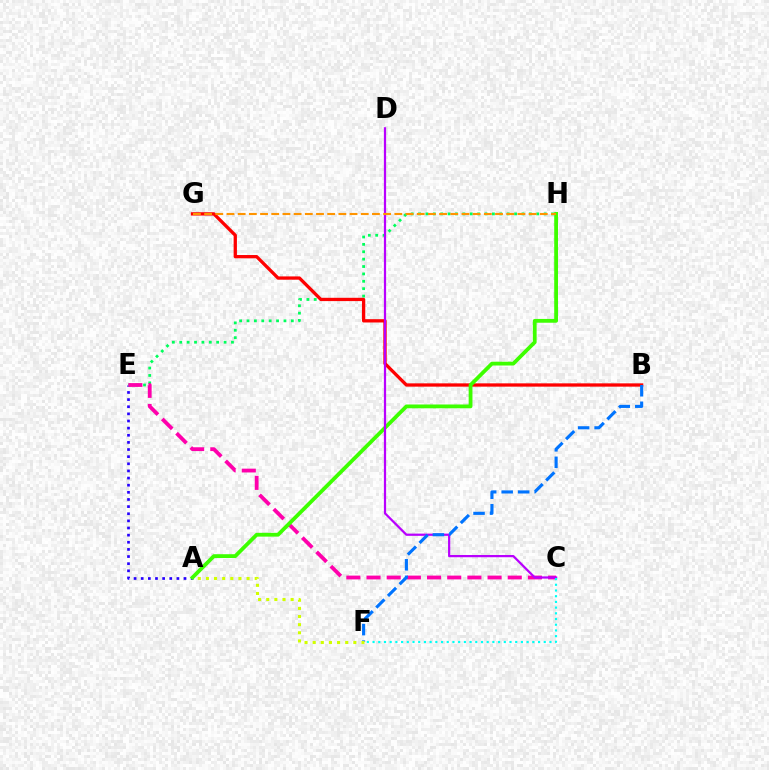{('A', 'E'): [{'color': '#2500ff', 'line_style': 'dotted', 'thickness': 1.94}], ('E', 'H'): [{'color': '#00ff5c', 'line_style': 'dotted', 'thickness': 2.01}], ('C', 'E'): [{'color': '#ff00ac', 'line_style': 'dashed', 'thickness': 2.74}], ('B', 'G'): [{'color': '#ff0000', 'line_style': 'solid', 'thickness': 2.37}], ('A', 'H'): [{'color': '#3dff00', 'line_style': 'solid', 'thickness': 2.73}], ('C', 'D'): [{'color': '#b900ff', 'line_style': 'solid', 'thickness': 1.6}], ('B', 'F'): [{'color': '#0074ff', 'line_style': 'dashed', 'thickness': 2.24}], ('G', 'H'): [{'color': '#ff9400', 'line_style': 'dashed', 'thickness': 1.52}], ('A', 'F'): [{'color': '#d1ff00', 'line_style': 'dotted', 'thickness': 2.21}], ('C', 'F'): [{'color': '#00fff6', 'line_style': 'dotted', 'thickness': 1.55}]}